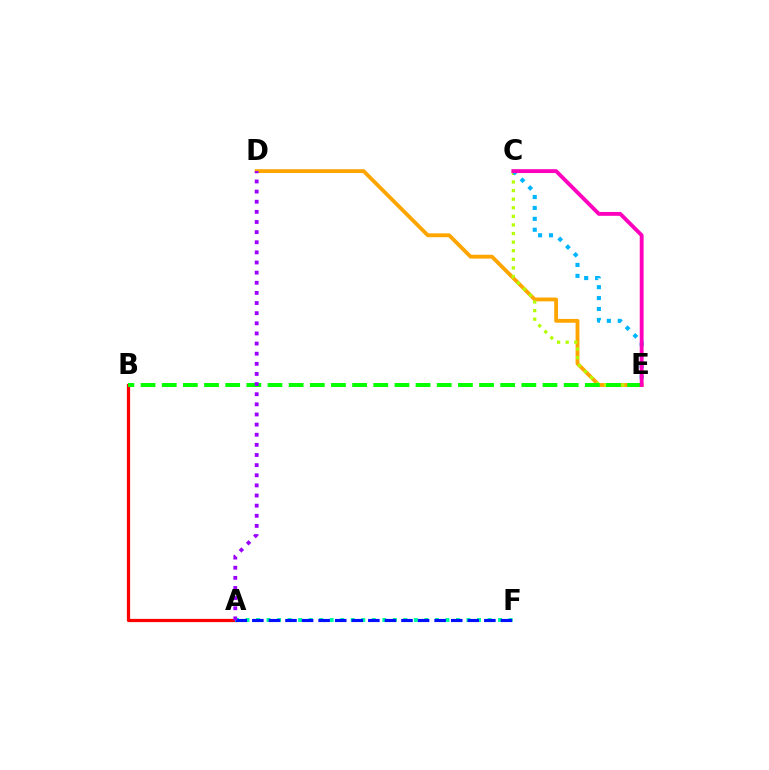{('D', 'E'): [{'color': '#ffa500', 'line_style': 'solid', 'thickness': 2.76}], ('C', 'E'): [{'color': '#b3ff00', 'line_style': 'dotted', 'thickness': 2.33}, {'color': '#00b5ff', 'line_style': 'dotted', 'thickness': 2.96}, {'color': '#ff00bd', 'line_style': 'solid', 'thickness': 2.77}], ('A', 'B'): [{'color': '#ff0000', 'line_style': 'solid', 'thickness': 2.32}], ('B', 'E'): [{'color': '#08ff00', 'line_style': 'dashed', 'thickness': 2.87}], ('A', 'F'): [{'color': '#00ff9d', 'line_style': 'dotted', 'thickness': 2.86}, {'color': '#0010ff', 'line_style': 'dashed', 'thickness': 2.25}], ('A', 'D'): [{'color': '#9b00ff', 'line_style': 'dotted', 'thickness': 2.75}]}